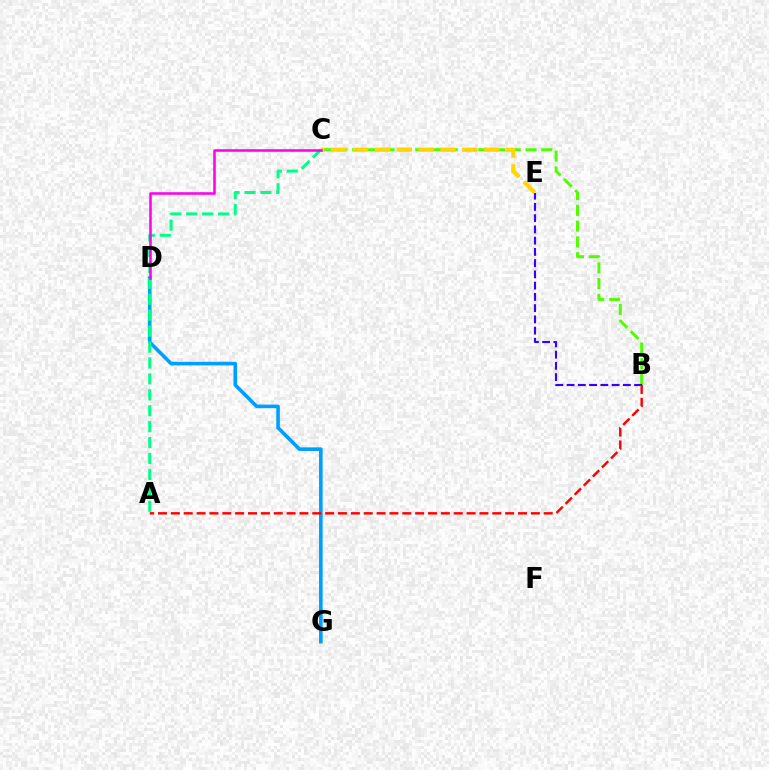{('D', 'G'): [{'color': '#009eff', 'line_style': 'solid', 'thickness': 2.6}], ('B', 'C'): [{'color': '#4fff00', 'line_style': 'dashed', 'thickness': 2.14}], ('A', 'C'): [{'color': '#00ff86', 'line_style': 'dashed', 'thickness': 2.16}], ('C', 'E'): [{'color': '#ffd500', 'line_style': 'dashed', 'thickness': 2.97}], ('C', 'D'): [{'color': '#ff00ed', 'line_style': 'solid', 'thickness': 1.83}], ('B', 'E'): [{'color': '#3700ff', 'line_style': 'dashed', 'thickness': 1.53}], ('A', 'B'): [{'color': '#ff0000', 'line_style': 'dashed', 'thickness': 1.75}]}